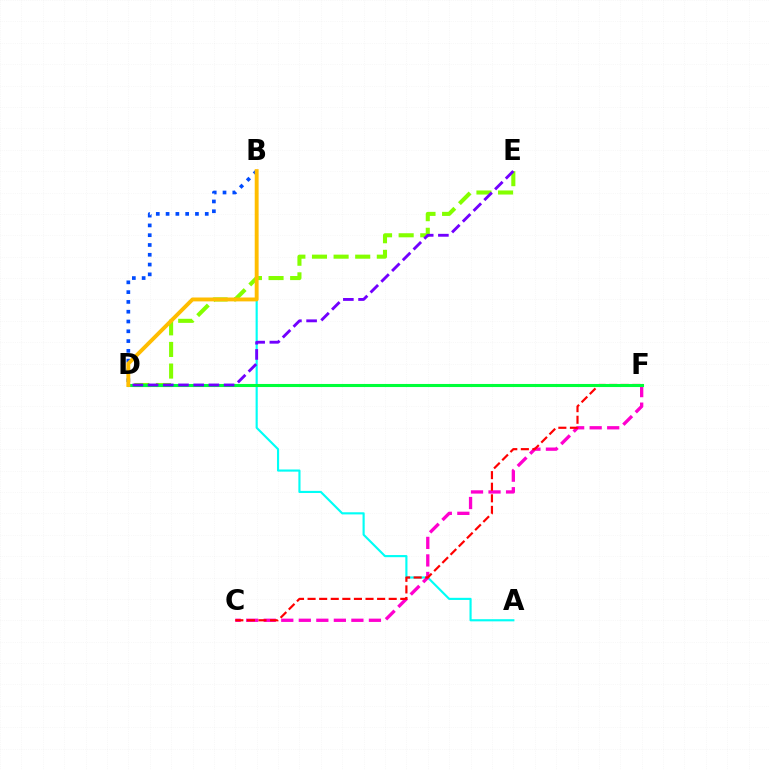{('A', 'B'): [{'color': '#00fff6', 'line_style': 'solid', 'thickness': 1.54}], ('C', 'F'): [{'color': '#ff00cf', 'line_style': 'dashed', 'thickness': 2.38}, {'color': '#ff0000', 'line_style': 'dashed', 'thickness': 1.57}], ('D', 'E'): [{'color': '#84ff00', 'line_style': 'dashed', 'thickness': 2.94}, {'color': '#7200ff', 'line_style': 'dashed', 'thickness': 2.07}], ('D', 'F'): [{'color': '#00ff39', 'line_style': 'solid', 'thickness': 2.21}], ('B', 'D'): [{'color': '#004bff', 'line_style': 'dotted', 'thickness': 2.66}, {'color': '#ffbd00', 'line_style': 'solid', 'thickness': 2.8}]}